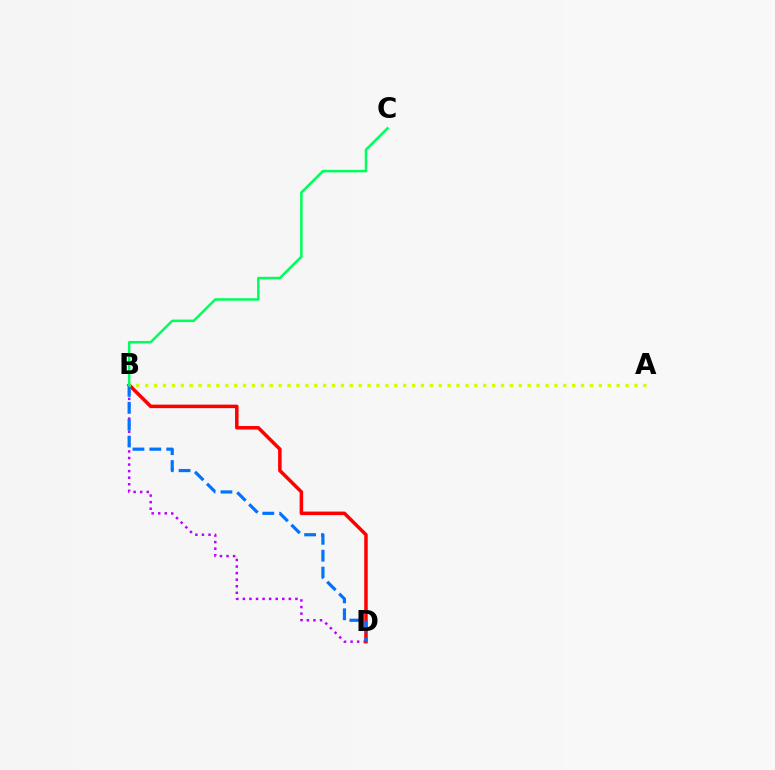{('B', 'D'): [{'color': '#b900ff', 'line_style': 'dotted', 'thickness': 1.78}, {'color': '#ff0000', 'line_style': 'solid', 'thickness': 2.53}, {'color': '#0074ff', 'line_style': 'dashed', 'thickness': 2.29}], ('A', 'B'): [{'color': '#d1ff00', 'line_style': 'dotted', 'thickness': 2.42}], ('B', 'C'): [{'color': '#00ff5c', 'line_style': 'solid', 'thickness': 1.81}]}